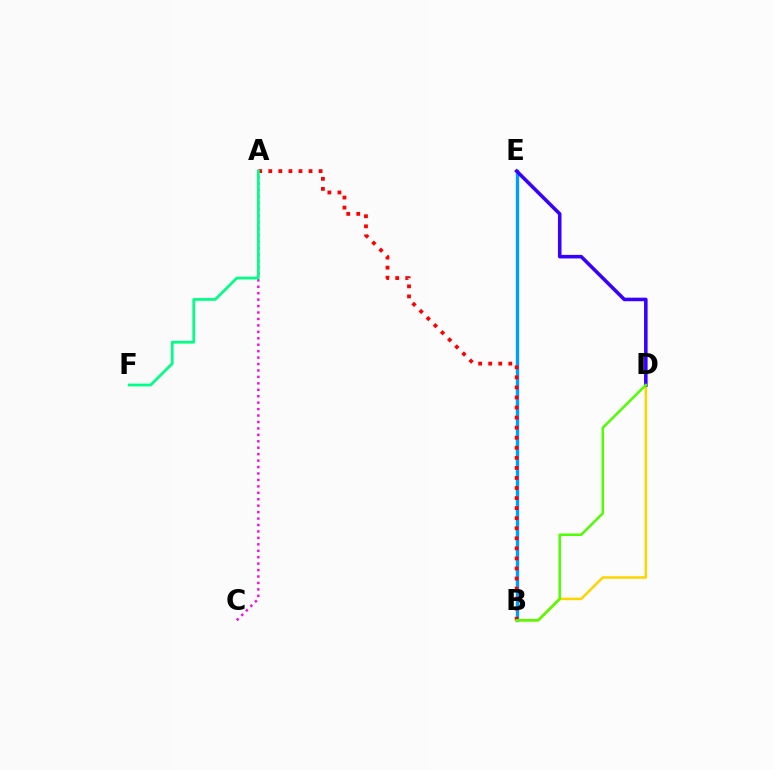{('B', 'E'): [{'color': '#009eff', 'line_style': 'solid', 'thickness': 2.39}], ('B', 'D'): [{'color': '#ffd500', 'line_style': 'solid', 'thickness': 1.82}, {'color': '#4fff00', 'line_style': 'solid', 'thickness': 1.8}], ('A', 'B'): [{'color': '#ff0000', 'line_style': 'dotted', 'thickness': 2.73}], ('A', 'C'): [{'color': '#ff00ed', 'line_style': 'dotted', 'thickness': 1.75}], ('D', 'E'): [{'color': '#3700ff', 'line_style': 'solid', 'thickness': 2.56}], ('A', 'F'): [{'color': '#00ff86', 'line_style': 'solid', 'thickness': 1.98}]}